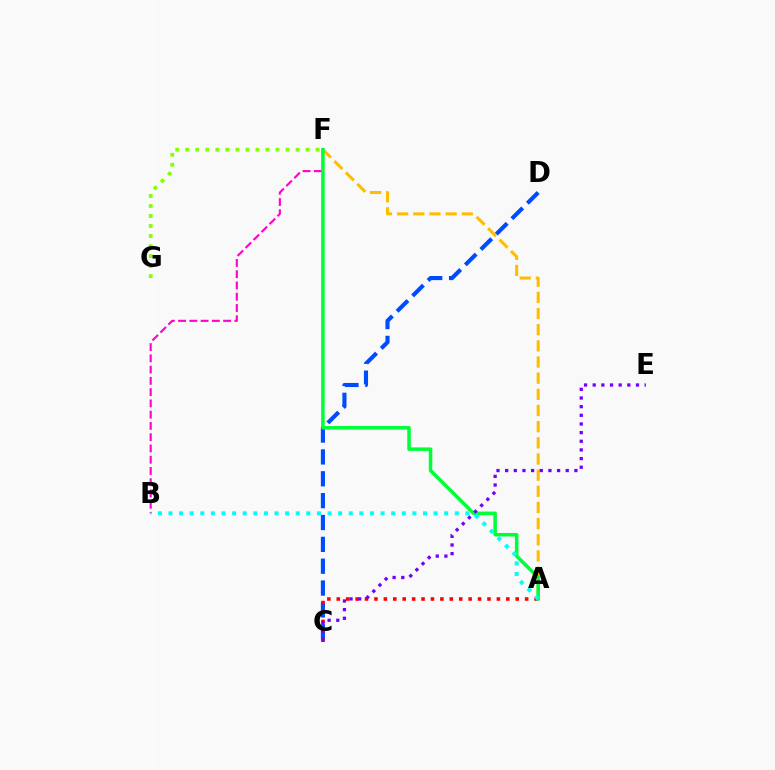{('F', 'G'): [{'color': '#84ff00', 'line_style': 'dotted', 'thickness': 2.72}], ('A', 'F'): [{'color': '#ffbd00', 'line_style': 'dashed', 'thickness': 2.2}, {'color': '#00ff39', 'line_style': 'solid', 'thickness': 2.54}], ('B', 'F'): [{'color': '#ff00cf', 'line_style': 'dashed', 'thickness': 1.53}], ('C', 'D'): [{'color': '#004bff', 'line_style': 'dashed', 'thickness': 2.97}], ('A', 'C'): [{'color': '#ff0000', 'line_style': 'dotted', 'thickness': 2.56}], ('C', 'E'): [{'color': '#7200ff', 'line_style': 'dotted', 'thickness': 2.35}], ('A', 'B'): [{'color': '#00fff6', 'line_style': 'dotted', 'thickness': 2.88}]}